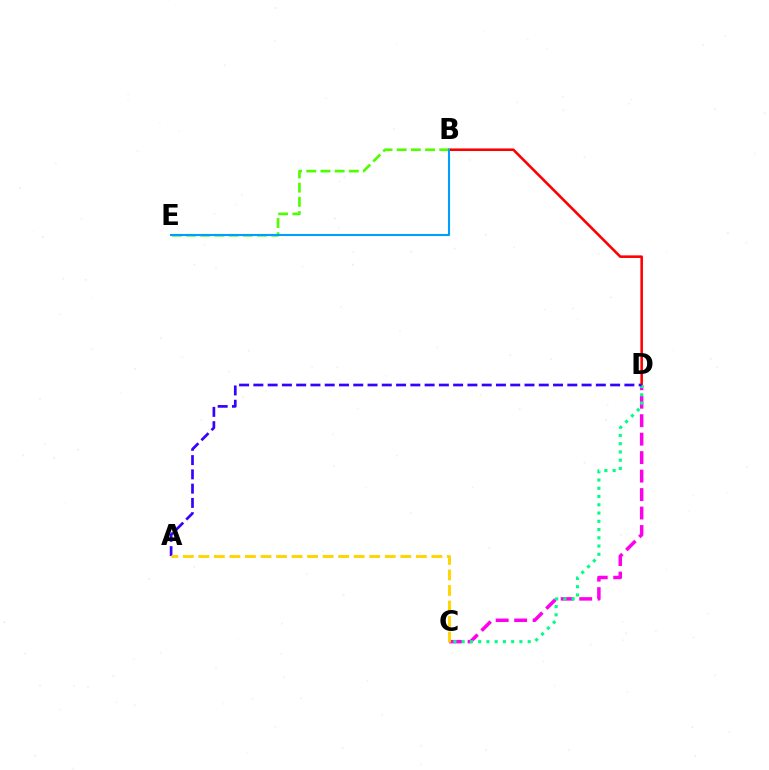{('B', 'D'): [{'color': '#ff0000', 'line_style': 'solid', 'thickness': 1.86}], ('C', 'D'): [{'color': '#ff00ed', 'line_style': 'dashed', 'thickness': 2.51}, {'color': '#00ff86', 'line_style': 'dotted', 'thickness': 2.24}], ('A', 'D'): [{'color': '#3700ff', 'line_style': 'dashed', 'thickness': 1.94}], ('B', 'E'): [{'color': '#4fff00', 'line_style': 'dashed', 'thickness': 1.93}, {'color': '#009eff', 'line_style': 'solid', 'thickness': 1.51}], ('A', 'C'): [{'color': '#ffd500', 'line_style': 'dashed', 'thickness': 2.11}]}